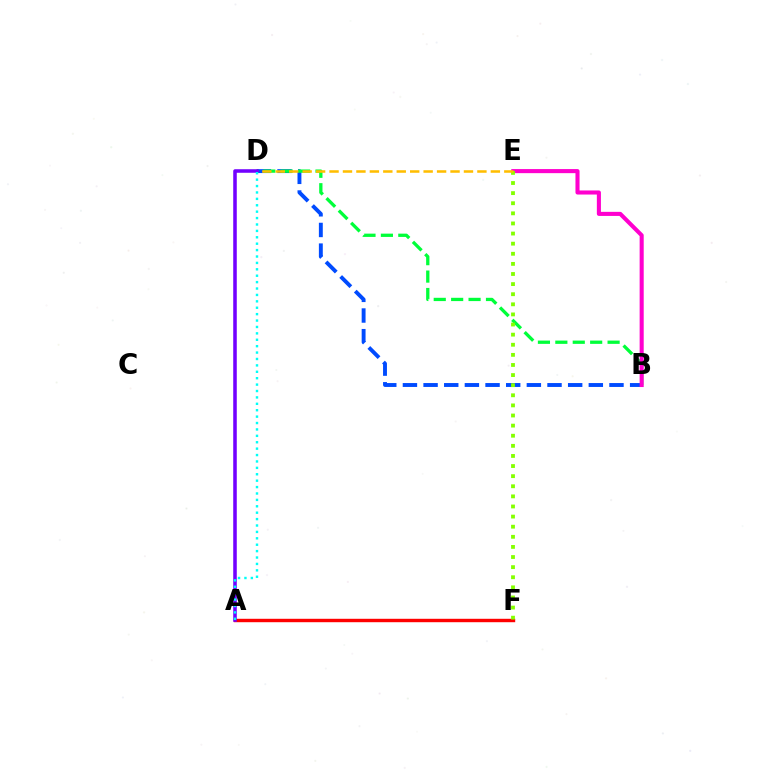{('B', 'D'): [{'color': '#004bff', 'line_style': 'dashed', 'thickness': 2.81}, {'color': '#00ff39', 'line_style': 'dashed', 'thickness': 2.37}], ('B', 'E'): [{'color': '#ff00cf', 'line_style': 'solid', 'thickness': 2.94}], ('A', 'F'): [{'color': '#ff0000', 'line_style': 'solid', 'thickness': 2.46}], ('E', 'F'): [{'color': '#84ff00', 'line_style': 'dotted', 'thickness': 2.75}], ('D', 'E'): [{'color': '#ffbd00', 'line_style': 'dashed', 'thickness': 1.83}], ('A', 'D'): [{'color': '#7200ff', 'line_style': 'solid', 'thickness': 2.55}, {'color': '#00fff6', 'line_style': 'dotted', 'thickness': 1.74}]}